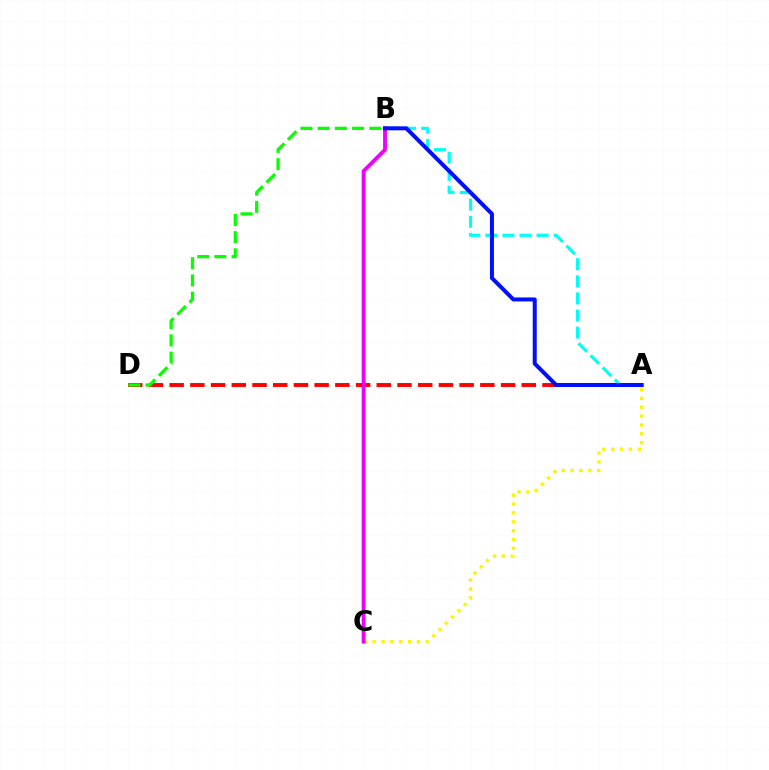{('A', 'D'): [{'color': '#ff0000', 'line_style': 'dashed', 'thickness': 2.81}], ('B', 'D'): [{'color': '#08ff00', 'line_style': 'dashed', 'thickness': 2.34}], ('A', 'C'): [{'color': '#fcf500', 'line_style': 'dotted', 'thickness': 2.41}], ('B', 'C'): [{'color': '#ee00ff', 'line_style': 'solid', 'thickness': 2.77}], ('A', 'B'): [{'color': '#00fff6', 'line_style': 'dashed', 'thickness': 2.32}, {'color': '#0010ff', 'line_style': 'solid', 'thickness': 2.89}]}